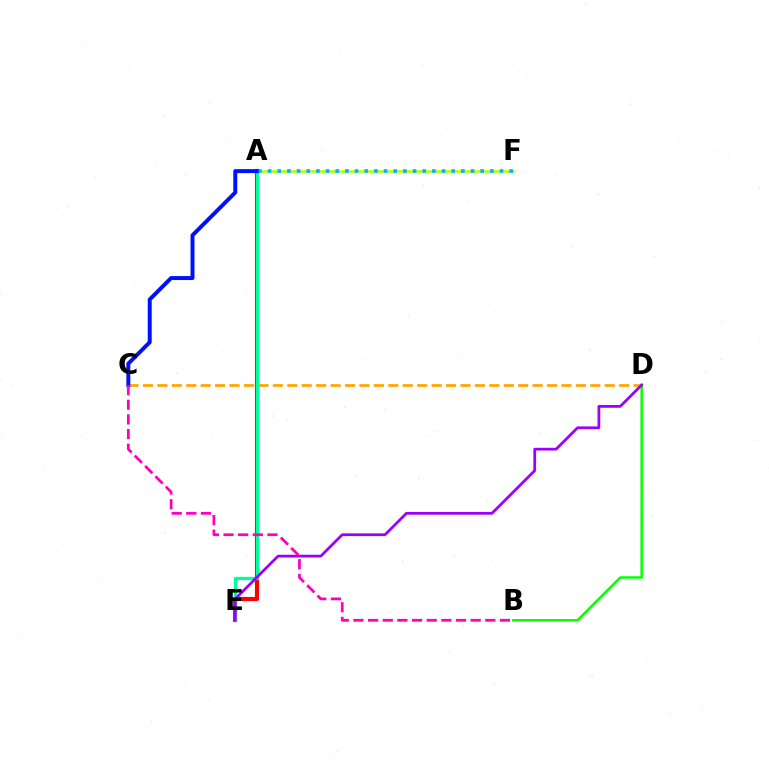{('A', 'E'): [{'color': '#ff0000', 'line_style': 'solid', 'thickness': 2.98}, {'color': '#00ff9d', 'line_style': 'solid', 'thickness': 2.39}], ('C', 'D'): [{'color': '#ffa500', 'line_style': 'dashed', 'thickness': 1.96}], ('A', 'F'): [{'color': '#b3ff00', 'line_style': 'solid', 'thickness': 1.82}, {'color': '#00b5ff', 'line_style': 'dotted', 'thickness': 2.63}], ('B', 'D'): [{'color': '#08ff00', 'line_style': 'solid', 'thickness': 1.8}], ('A', 'C'): [{'color': '#0010ff', 'line_style': 'solid', 'thickness': 2.85}], ('D', 'E'): [{'color': '#9b00ff', 'line_style': 'solid', 'thickness': 1.98}], ('B', 'C'): [{'color': '#ff00bd', 'line_style': 'dashed', 'thickness': 1.99}]}